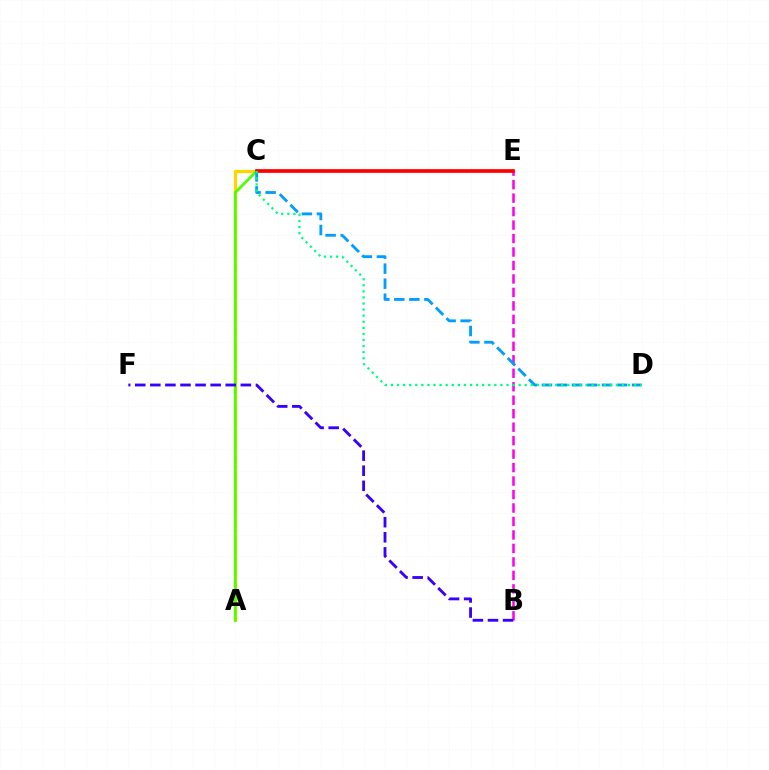{('B', 'E'): [{'color': '#ff00ed', 'line_style': 'dashed', 'thickness': 1.83}], ('A', 'C'): [{'color': '#ffd500', 'line_style': 'solid', 'thickness': 2.35}, {'color': '#4fff00', 'line_style': 'solid', 'thickness': 2.0}], ('C', 'E'): [{'color': '#ff0000', 'line_style': 'solid', 'thickness': 2.67}], ('C', 'D'): [{'color': '#009eff', 'line_style': 'dashed', 'thickness': 2.04}, {'color': '#00ff86', 'line_style': 'dotted', 'thickness': 1.65}], ('B', 'F'): [{'color': '#3700ff', 'line_style': 'dashed', 'thickness': 2.05}]}